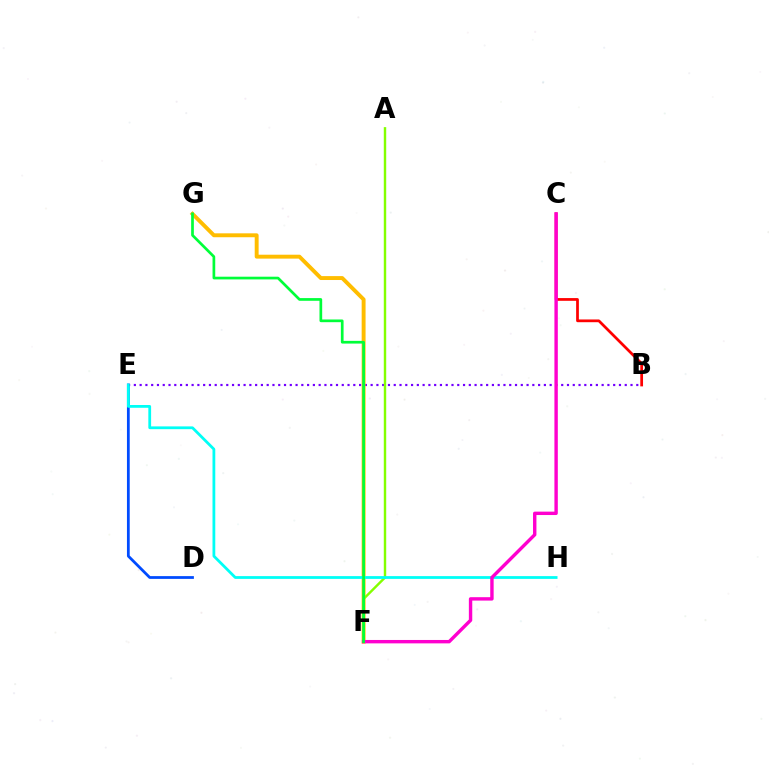{('B', 'C'): [{'color': '#ff0000', 'line_style': 'solid', 'thickness': 1.97}], ('D', 'E'): [{'color': '#004bff', 'line_style': 'solid', 'thickness': 1.99}], ('B', 'E'): [{'color': '#7200ff', 'line_style': 'dotted', 'thickness': 1.57}], ('F', 'G'): [{'color': '#ffbd00', 'line_style': 'solid', 'thickness': 2.82}, {'color': '#00ff39', 'line_style': 'solid', 'thickness': 1.95}], ('A', 'F'): [{'color': '#84ff00', 'line_style': 'solid', 'thickness': 1.74}], ('E', 'H'): [{'color': '#00fff6', 'line_style': 'solid', 'thickness': 2.0}], ('C', 'F'): [{'color': '#ff00cf', 'line_style': 'solid', 'thickness': 2.45}]}